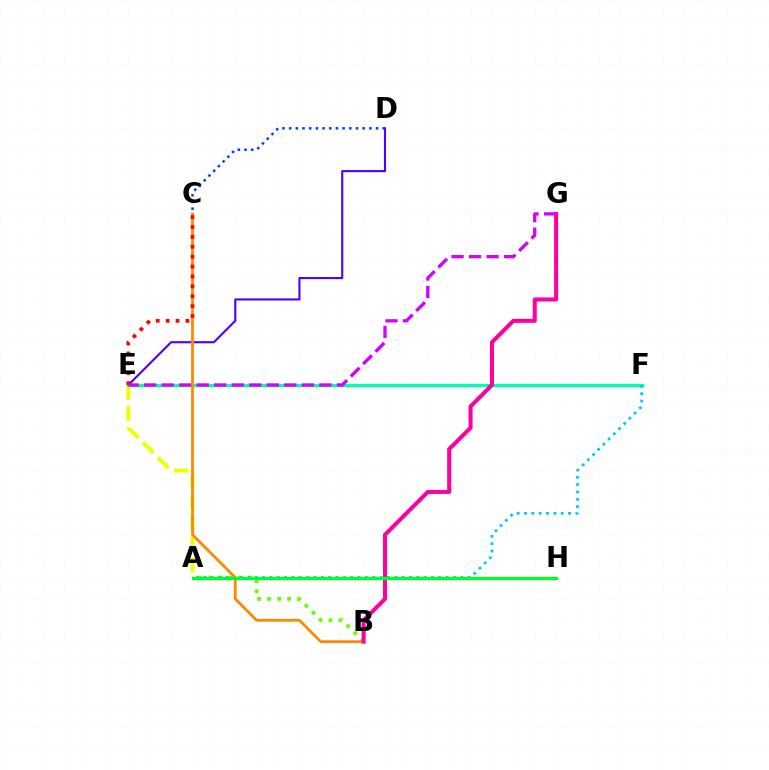{('A', 'E'): [{'color': '#eeff00', 'line_style': 'dashed', 'thickness': 2.88}], ('D', 'E'): [{'color': '#4f00ff', 'line_style': 'solid', 'thickness': 1.52}], ('A', 'B'): [{'color': '#66ff00', 'line_style': 'dotted', 'thickness': 2.73}], ('E', 'F'): [{'color': '#00ffaf', 'line_style': 'solid', 'thickness': 2.41}], ('A', 'F'): [{'color': '#00c7ff', 'line_style': 'dotted', 'thickness': 1.99}], ('B', 'C'): [{'color': '#ff8800', 'line_style': 'solid', 'thickness': 2.0}], ('C', 'E'): [{'color': '#ff0000', 'line_style': 'dotted', 'thickness': 2.69}], ('B', 'G'): [{'color': '#ff00a0', 'line_style': 'solid', 'thickness': 2.91}], ('E', 'G'): [{'color': '#d600ff', 'line_style': 'dashed', 'thickness': 2.38}], ('C', 'D'): [{'color': '#003fff', 'line_style': 'dotted', 'thickness': 1.82}], ('A', 'H'): [{'color': '#00ff27', 'line_style': 'solid', 'thickness': 2.37}]}